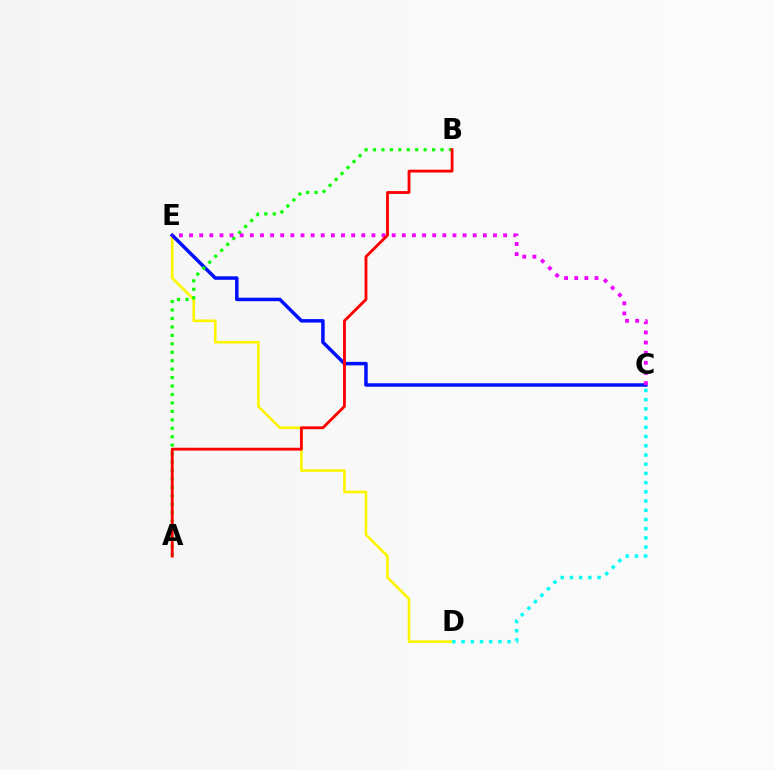{('D', 'E'): [{'color': '#fcf500', 'line_style': 'solid', 'thickness': 1.92}], ('C', 'E'): [{'color': '#0010ff', 'line_style': 'solid', 'thickness': 2.52}, {'color': '#ee00ff', 'line_style': 'dotted', 'thickness': 2.75}], ('A', 'B'): [{'color': '#08ff00', 'line_style': 'dotted', 'thickness': 2.29}, {'color': '#ff0000', 'line_style': 'solid', 'thickness': 2.05}], ('C', 'D'): [{'color': '#00fff6', 'line_style': 'dotted', 'thickness': 2.5}]}